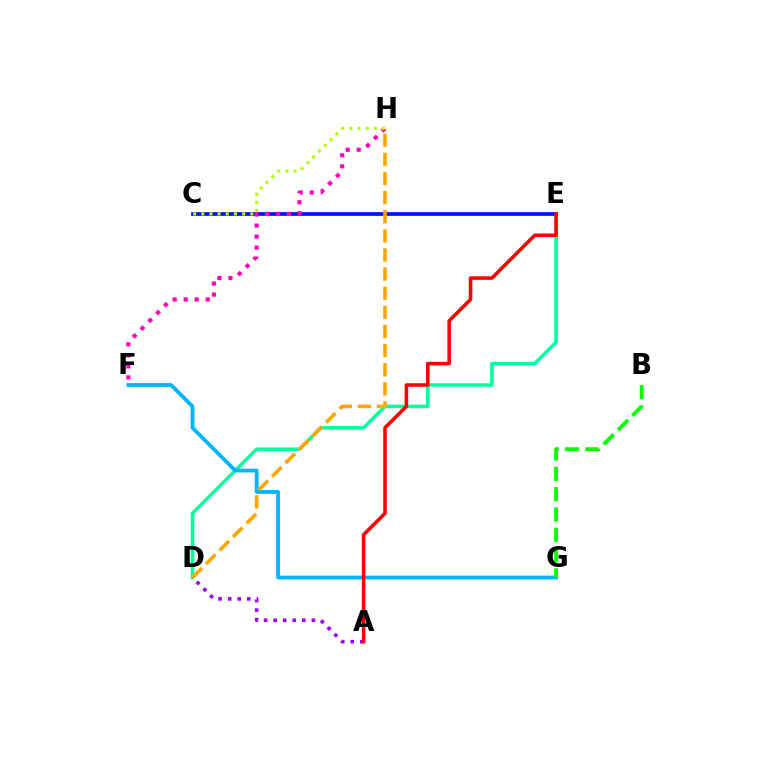{('D', 'E'): [{'color': '#00ff9d', 'line_style': 'solid', 'thickness': 2.52}], ('C', 'E'): [{'color': '#0010ff', 'line_style': 'solid', 'thickness': 2.67}], ('F', 'G'): [{'color': '#00b5ff', 'line_style': 'solid', 'thickness': 2.73}], ('B', 'G'): [{'color': '#08ff00', 'line_style': 'dashed', 'thickness': 2.76}], ('F', 'H'): [{'color': '#ff00bd', 'line_style': 'dotted', 'thickness': 3.0}], ('D', 'H'): [{'color': '#ffa500', 'line_style': 'dashed', 'thickness': 2.6}], ('A', 'D'): [{'color': '#9b00ff', 'line_style': 'dotted', 'thickness': 2.6}], ('A', 'E'): [{'color': '#ff0000', 'line_style': 'solid', 'thickness': 2.56}], ('C', 'H'): [{'color': '#b3ff00', 'line_style': 'dotted', 'thickness': 2.22}]}